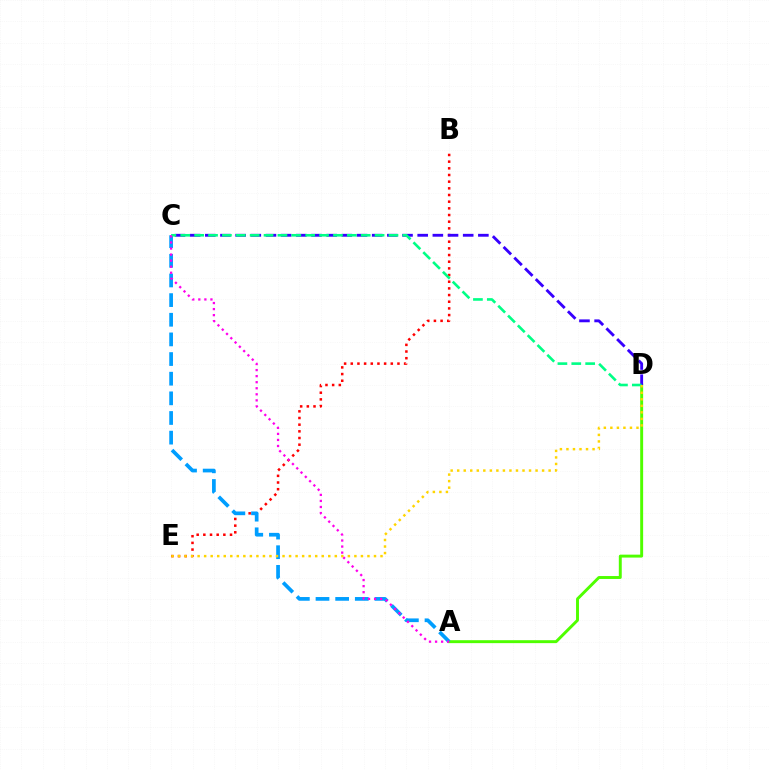{('B', 'E'): [{'color': '#ff0000', 'line_style': 'dotted', 'thickness': 1.81}], ('A', 'D'): [{'color': '#4fff00', 'line_style': 'solid', 'thickness': 2.11}], ('C', 'D'): [{'color': '#3700ff', 'line_style': 'dashed', 'thickness': 2.06}, {'color': '#00ff86', 'line_style': 'dashed', 'thickness': 1.89}], ('A', 'C'): [{'color': '#009eff', 'line_style': 'dashed', 'thickness': 2.67}, {'color': '#ff00ed', 'line_style': 'dotted', 'thickness': 1.65}], ('D', 'E'): [{'color': '#ffd500', 'line_style': 'dotted', 'thickness': 1.77}]}